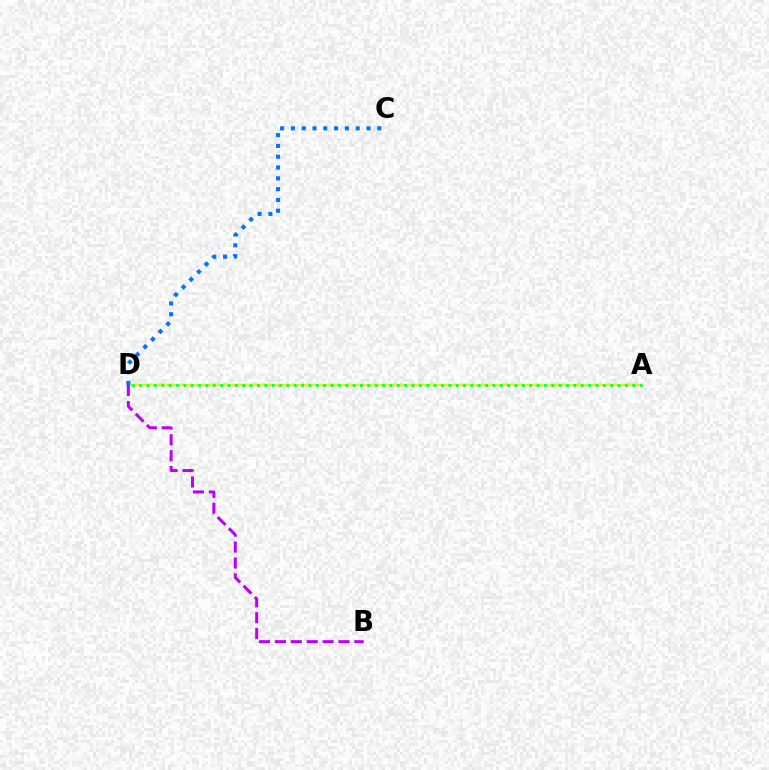{('A', 'D'): [{'color': '#ff0000', 'line_style': 'solid', 'thickness': 1.5}, {'color': '#d1ff00', 'line_style': 'solid', 'thickness': 1.67}, {'color': '#00ff5c', 'line_style': 'dotted', 'thickness': 2.0}], ('B', 'D'): [{'color': '#b900ff', 'line_style': 'dashed', 'thickness': 2.16}], ('C', 'D'): [{'color': '#0074ff', 'line_style': 'dotted', 'thickness': 2.94}]}